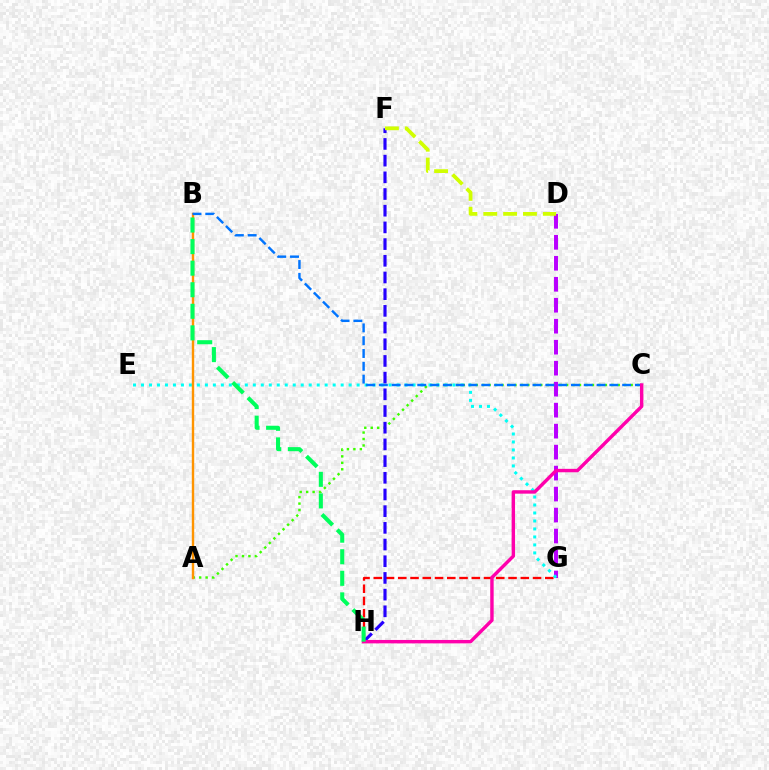{('A', 'C'): [{'color': '#3dff00', 'line_style': 'dotted', 'thickness': 1.75}], ('D', 'G'): [{'color': '#b900ff', 'line_style': 'dashed', 'thickness': 2.85}], ('G', 'H'): [{'color': '#ff0000', 'line_style': 'dashed', 'thickness': 1.66}], ('E', 'G'): [{'color': '#00fff6', 'line_style': 'dotted', 'thickness': 2.17}], ('A', 'B'): [{'color': '#ff9400', 'line_style': 'solid', 'thickness': 1.73}], ('F', 'H'): [{'color': '#2500ff', 'line_style': 'dashed', 'thickness': 2.27}], ('B', 'C'): [{'color': '#0074ff', 'line_style': 'dashed', 'thickness': 1.74}], ('D', 'F'): [{'color': '#d1ff00', 'line_style': 'dashed', 'thickness': 2.7}], ('C', 'H'): [{'color': '#ff00ac', 'line_style': 'solid', 'thickness': 2.46}], ('B', 'H'): [{'color': '#00ff5c', 'line_style': 'dashed', 'thickness': 2.93}]}